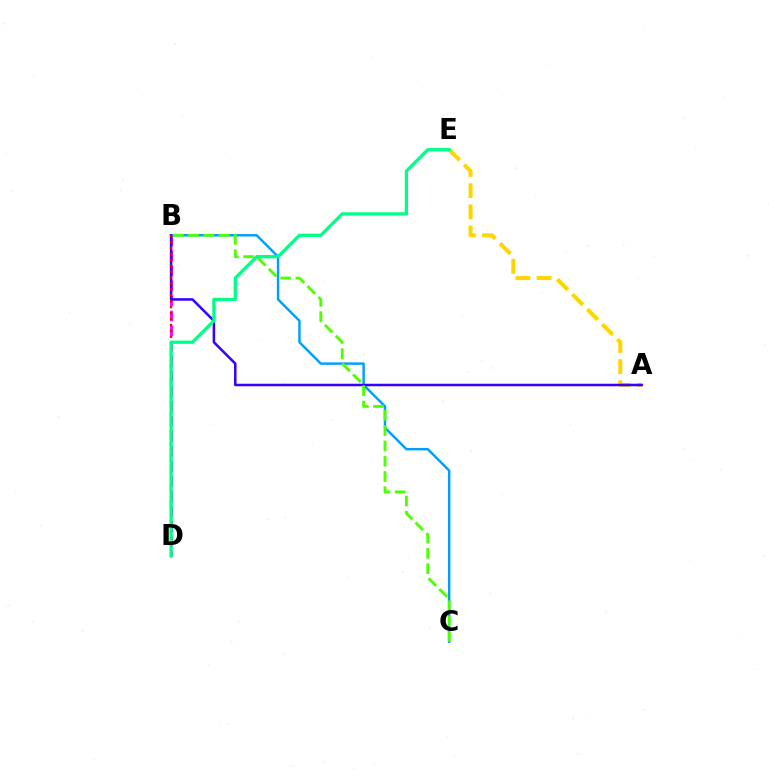{('B', 'D'): [{'color': '#ff00ed', 'line_style': 'dashed', 'thickness': 2.04}, {'color': '#ff0000', 'line_style': 'dotted', 'thickness': 1.61}], ('A', 'E'): [{'color': '#ffd500', 'line_style': 'dashed', 'thickness': 2.88}], ('B', 'C'): [{'color': '#009eff', 'line_style': 'solid', 'thickness': 1.76}, {'color': '#4fff00', 'line_style': 'dashed', 'thickness': 2.08}], ('A', 'B'): [{'color': '#3700ff', 'line_style': 'solid', 'thickness': 1.82}], ('D', 'E'): [{'color': '#00ff86', 'line_style': 'solid', 'thickness': 2.34}]}